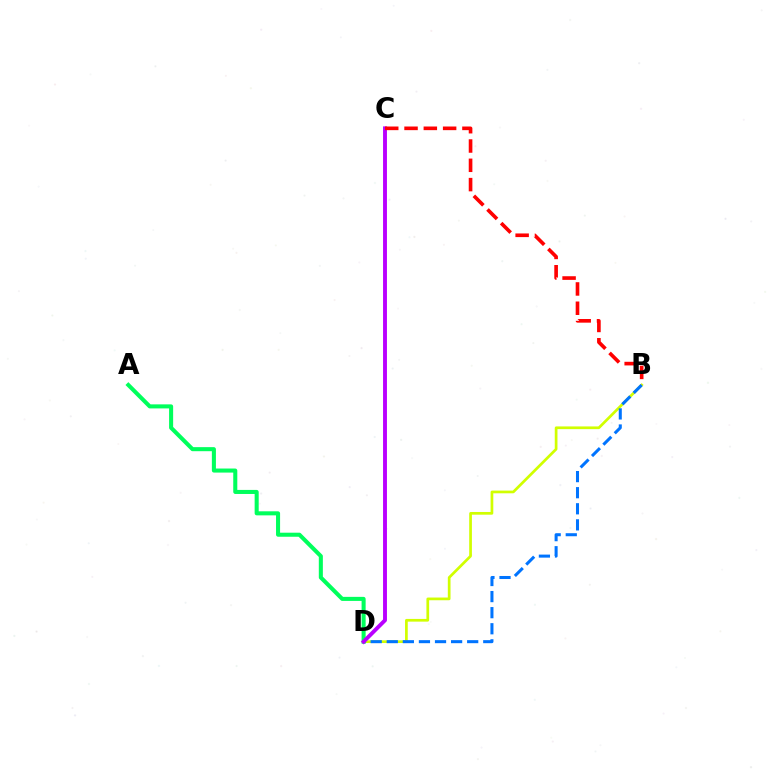{('B', 'D'): [{'color': '#d1ff00', 'line_style': 'solid', 'thickness': 1.95}, {'color': '#0074ff', 'line_style': 'dashed', 'thickness': 2.18}], ('A', 'D'): [{'color': '#00ff5c', 'line_style': 'solid', 'thickness': 2.92}], ('C', 'D'): [{'color': '#b900ff', 'line_style': 'solid', 'thickness': 2.81}], ('B', 'C'): [{'color': '#ff0000', 'line_style': 'dashed', 'thickness': 2.62}]}